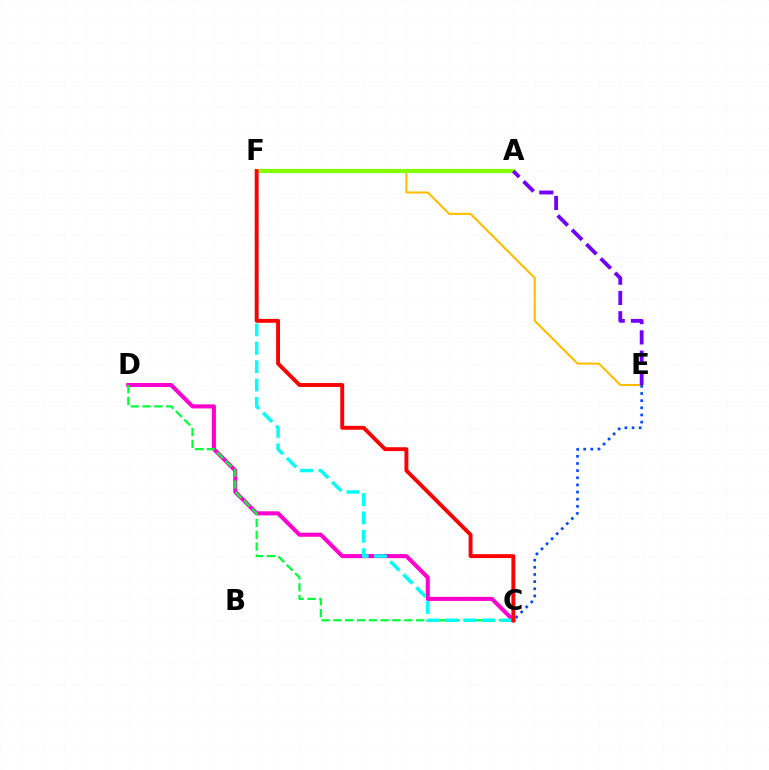{('E', 'F'): [{'color': '#ffbd00', 'line_style': 'solid', 'thickness': 1.52}], ('C', 'E'): [{'color': '#004bff', 'line_style': 'dotted', 'thickness': 1.94}], ('A', 'F'): [{'color': '#84ff00', 'line_style': 'solid', 'thickness': 3.0}], ('C', 'D'): [{'color': '#ff00cf', 'line_style': 'solid', 'thickness': 2.93}, {'color': '#00ff39', 'line_style': 'dashed', 'thickness': 1.61}], ('A', 'E'): [{'color': '#7200ff', 'line_style': 'dashed', 'thickness': 2.75}], ('C', 'F'): [{'color': '#00fff6', 'line_style': 'dashed', 'thickness': 2.5}, {'color': '#ff0000', 'line_style': 'solid', 'thickness': 2.8}]}